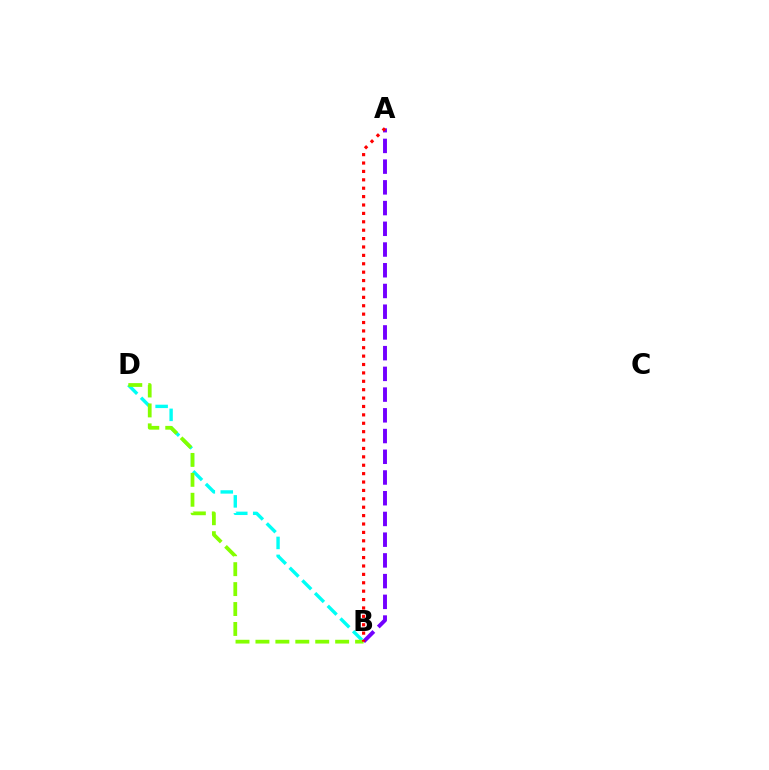{('B', 'D'): [{'color': '#00fff6', 'line_style': 'dashed', 'thickness': 2.44}, {'color': '#84ff00', 'line_style': 'dashed', 'thickness': 2.71}], ('A', 'B'): [{'color': '#7200ff', 'line_style': 'dashed', 'thickness': 2.82}, {'color': '#ff0000', 'line_style': 'dotted', 'thickness': 2.28}]}